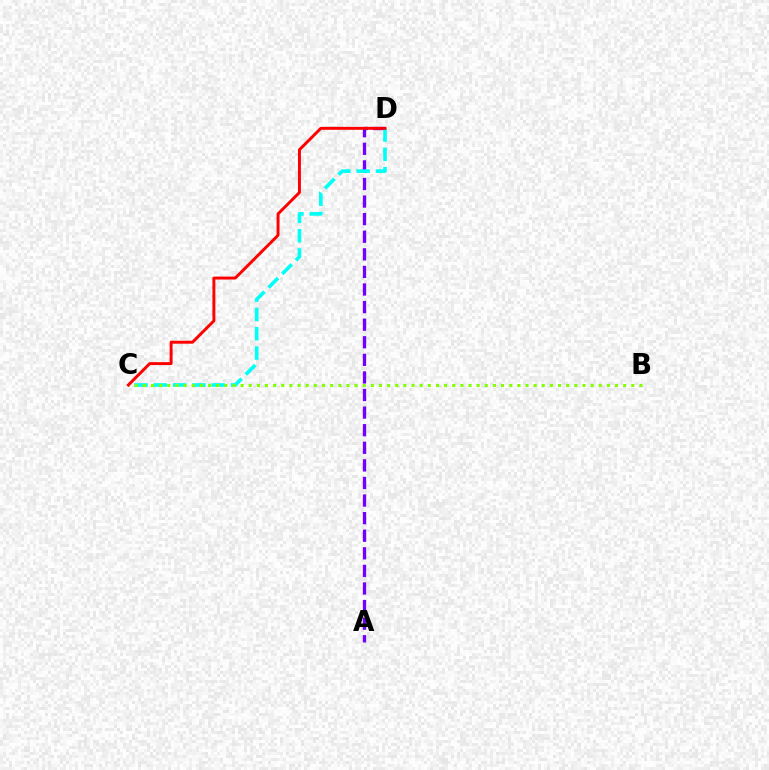{('A', 'D'): [{'color': '#7200ff', 'line_style': 'dashed', 'thickness': 2.39}], ('C', 'D'): [{'color': '#00fff6', 'line_style': 'dashed', 'thickness': 2.62}, {'color': '#ff0000', 'line_style': 'solid', 'thickness': 2.12}], ('B', 'C'): [{'color': '#84ff00', 'line_style': 'dotted', 'thickness': 2.21}]}